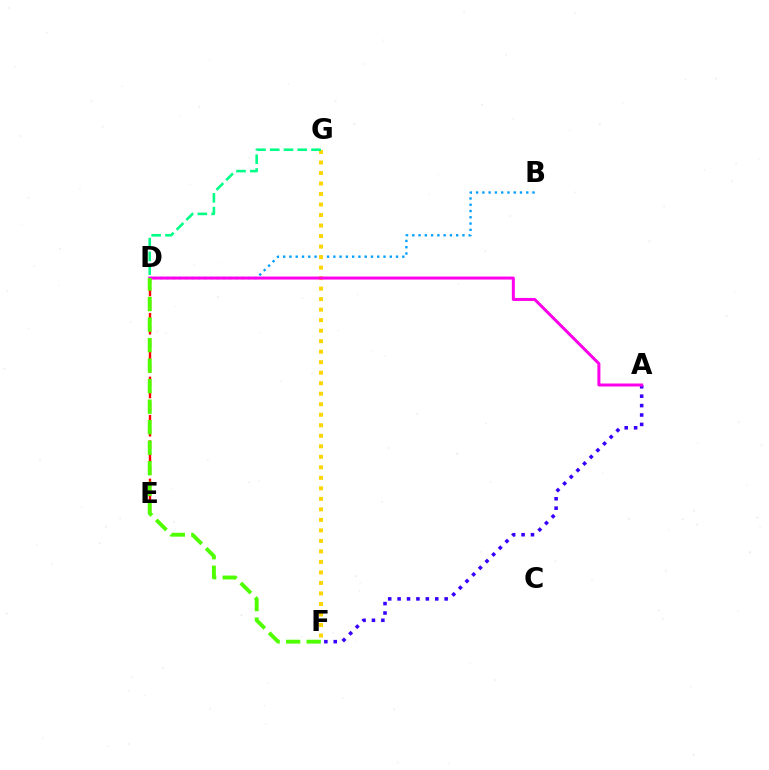{('D', 'E'): [{'color': '#ff0000', 'line_style': 'dashed', 'thickness': 1.73}], ('B', 'D'): [{'color': '#009eff', 'line_style': 'dotted', 'thickness': 1.7}], ('A', 'F'): [{'color': '#3700ff', 'line_style': 'dotted', 'thickness': 2.56}], ('F', 'G'): [{'color': '#ffd500', 'line_style': 'dotted', 'thickness': 2.86}], ('A', 'D'): [{'color': '#ff00ed', 'line_style': 'solid', 'thickness': 2.16}], ('D', 'F'): [{'color': '#4fff00', 'line_style': 'dashed', 'thickness': 2.79}], ('D', 'G'): [{'color': '#00ff86', 'line_style': 'dashed', 'thickness': 1.87}]}